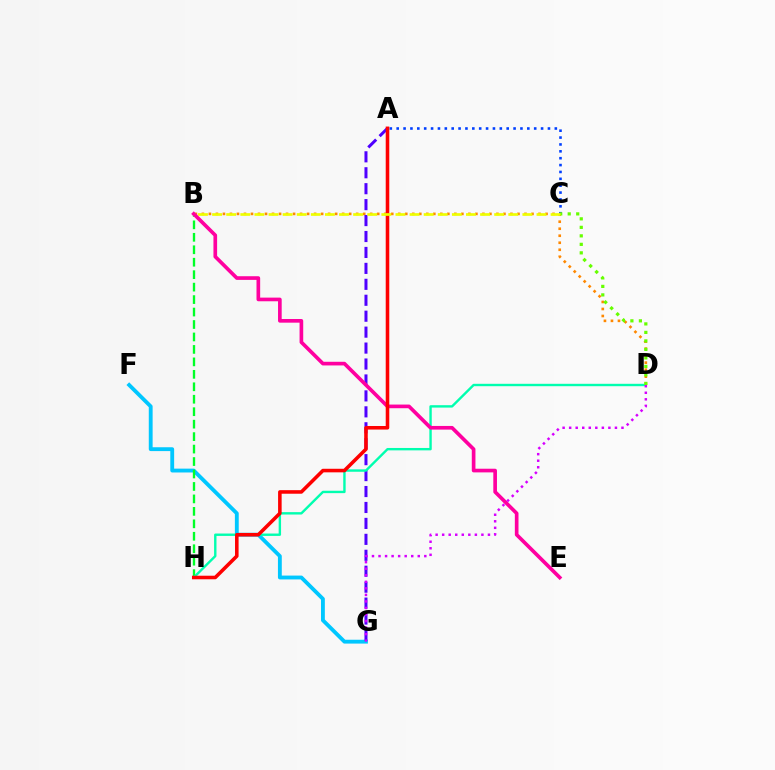{('B', 'D'): [{'color': '#ff8800', 'line_style': 'dotted', 'thickness': 1.91}], ('F', 'G'): [{'color': '#00c7ff', 'line_style': 'solid', 'thickness': 2.77}], ('A', 'G'): [{'color': '#4f00ff', 'line_style': 'dashed', 'thickness': 2.17}], ('B', 'H'): [{'color': '#00ff27', 'line_style': 'dashed', 'thickness': 1.69}], ('A', 'C'): [{'color': '#003fff', 'line_style': 'dotted', 'thickness': 1.87}], ('D', 'H'): [{'color': '#00ffaf', 'line_style': 'solid', 'thickness': 1.72}], ('B', 'E'): [{'color': '#ff00a0', 'line_style': 'solid', 'thickness': 2.64}], ('D', 'G'): [{'color': '#d600ff', 'line_style': 'dotted', 'thickness': 1.78}], ('C', 'D'): [{'color': '#66ff00', 'line_style': 'dotted', 'thickness': 2.31}], ('A', 'H'): [{'color': '#ff0000', 'line_style': 'solid', 'thickness': 2.56}], ('B', 'C'): [{'color': '#eeff00', 'line_style': 'dashed', 'thickness': 1.92}]}